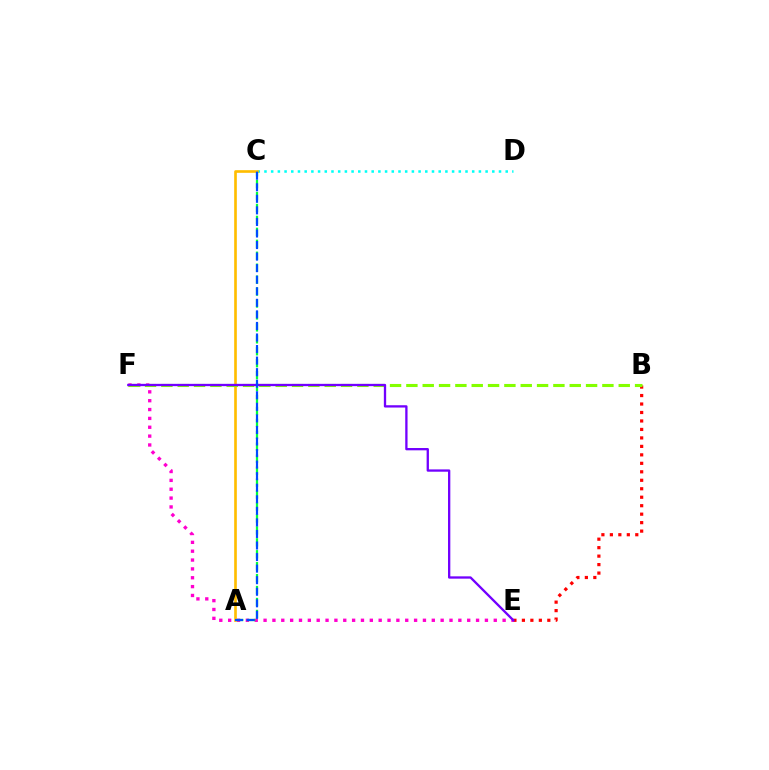{('B', 'E'): [{'color': '#ff0000', 'line_style': 'dotted', 'thickness': 2.3}], ('C', 'D'): [{'color': '#00fff6', 'line_style': 'dotted', 'thickness': 1.82}], ('E', 'F'): [{'color': '#ff00cf', 'line_style': 'dotted', 'thickness': 2.41}, {'color': '#7200ff', 'line_style': 'solid', 'thickness': 1.66}], ('A', 'C'): [{'color': '#00ff39', 'line_style': 'dashed', 'thickness': 1.62}, {'color': '#ffbd00', 'line_style': 'solid', 'thickness': 1.9}, {'color': '#004bff', 'line_style': 'dashed', 'thickness': 1.57}], ('B', 'F'): [{'color': '#84ff00', 'line_style': 'dashed', 'thickness': 2.22}]}